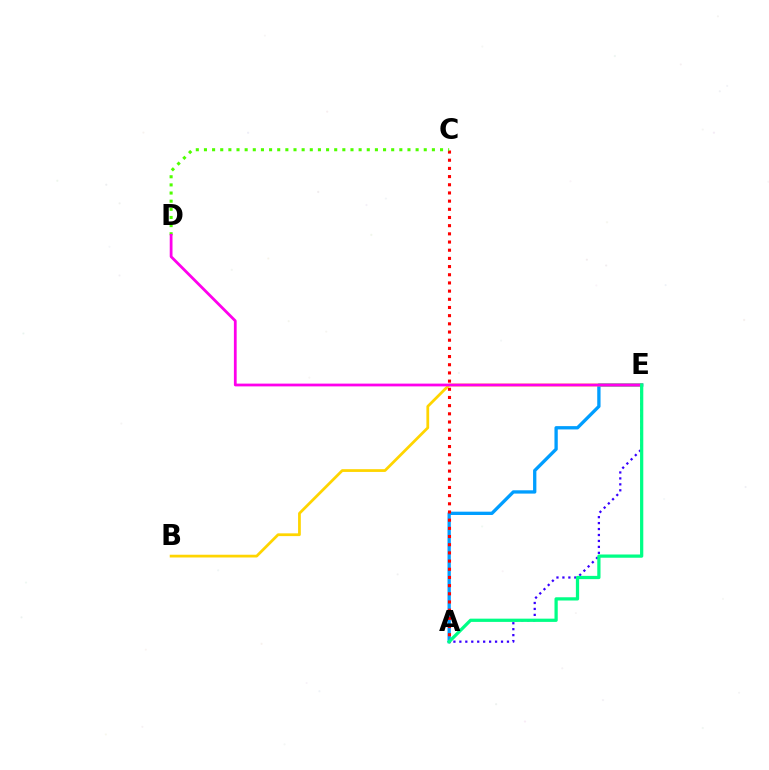{('A', 'E'): [{'color': '#3700ff', 'line_style': 'dotted', 'thickness': 1.62}, {'color': '#009eff', 'line_style': 'solid', 'thickness': 2.39}, {'color': '#00ff86', 'line_style': 'solid', 'thickness': 2.34}], ('A', 'C'): [{'color': '#ff0000', 'line_style': 'dotted', 'thickness': 2.22}], ('B', 'E'): [{'color': '#ffd500', 'line_style': 'solid', 'thickness': 1.99}], ('C', 'D'): [{'color': '#4fff00', 'line_style': 'dotted', 'thickness': 2.21}], ('D', 'E'): [{'color': '#ff00ed', 'line_style': 'solid', 'thickness': 2.0}]}